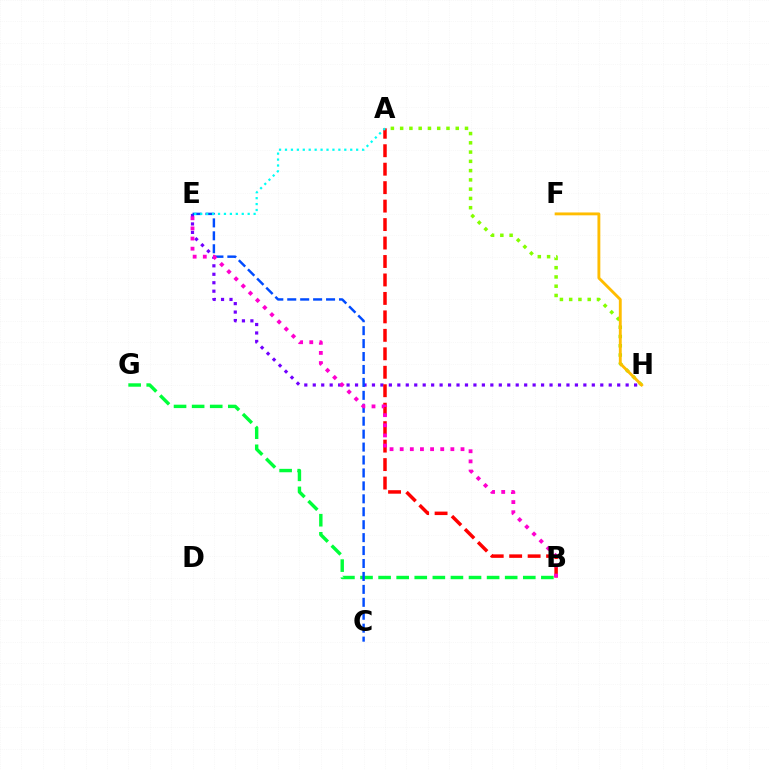{('E', 'H'): [{'color': '#7200ff', 'line_style': 'dotted', 'thickness': 2.3}], ('B', 'G'): [{'color': '#00ff39', 'line_style': 'dashed', 'thickness': 2.46}], ('A', 'B'): [{'color': '#ff0000', 'line_style': 'dashed', 'thickness': 2.51}], ('C', 'E'): [{'color': '#004bff', 'line_style': 'dashed', 'thickness': 1.76}], ('A', 'E'): [{'color': '#00fff6', 'line_style': 'dotted', 'thickness': 1.61}], ('A', 'H'): [{'color': '#84ff00', 'line_style': 'dotted', 'thickness': 2.52}], ('B', 'E'): [{'color': '#ff00cf', 'line_style': 'dotted', 'thickness': 2.75}], ('F', 'H'): [{'color': '#ffbd00', 'line_style': 'solid', 'thickness': 2.07}]}